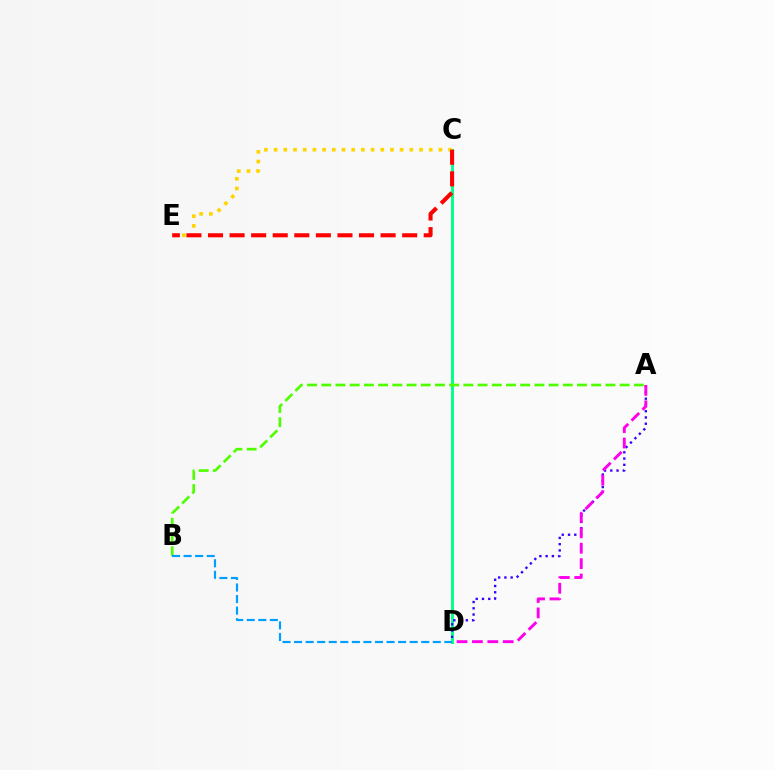{('C', 'D'): [{'color': '#00ff86', 'line_style': 'solid', 'thickness': 2.09}], ('A', 'B'): [{'color': '#4fff00', 'line_style': 'dashed', 'thickness': 1.93}], ('A', 'D'): [{'color': '#3700ff', 'line_style': 'dotted', 'thickness': 1.7}, {'color': '#ff00ed', 'line_style': 'dashed', 'thickness': 2.09}], ('B', 'D'): [{'color': '#009eff', 'line_style': 'dashed', 'thickness': 1.57}], ('C', 'E'): [{'color': '#ffd500', 'line_style': 'dotted', 'thickness': 2.63}, {'color': '#ff0000', 'line_style': 'dashed', 'thickness': 2.93}]}